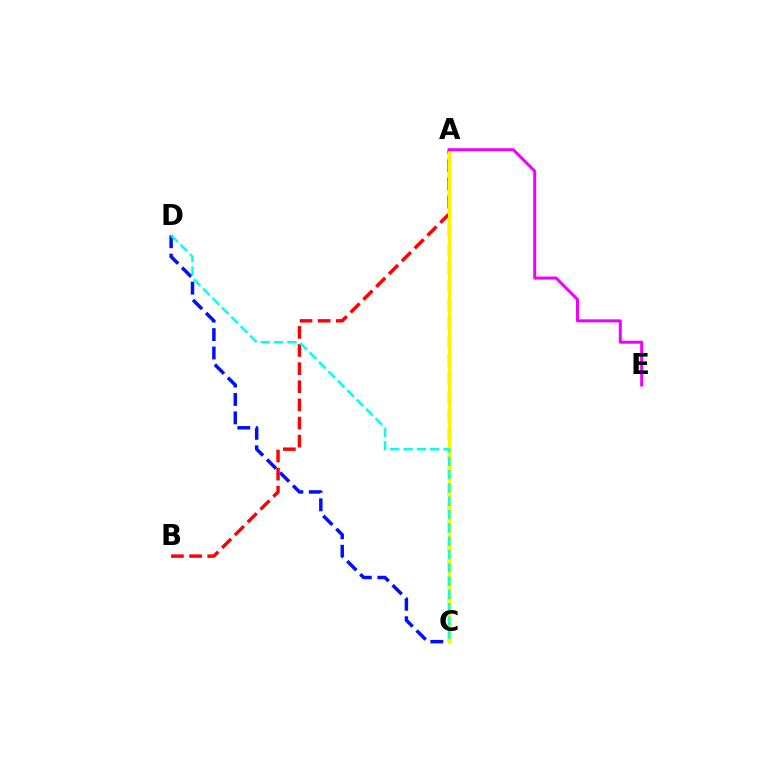{('C', 'D'): [{'color': '#0010ff', 'line_style': 'dashed', 'thickness': 2.5}, {'color': '#00fff6', 'line_style': 'dashed', 'thickness': 1.81}], ('A', 'C'): [{'color': '#08ff00', 'line_style': 'dashed', 'thickness': 2.51}, {'color': '#fcf500', 'line_style': 'solid', 'thickness': 2.22}], ('A', 'B'): [{'color': '#ff0000', 'line_style': 'dashed', 'thickness': 2.46}], ('A', 'E'): [{'color': '#ee00ff', 'line_style': 'solid', 'thickness': 2.15}]}